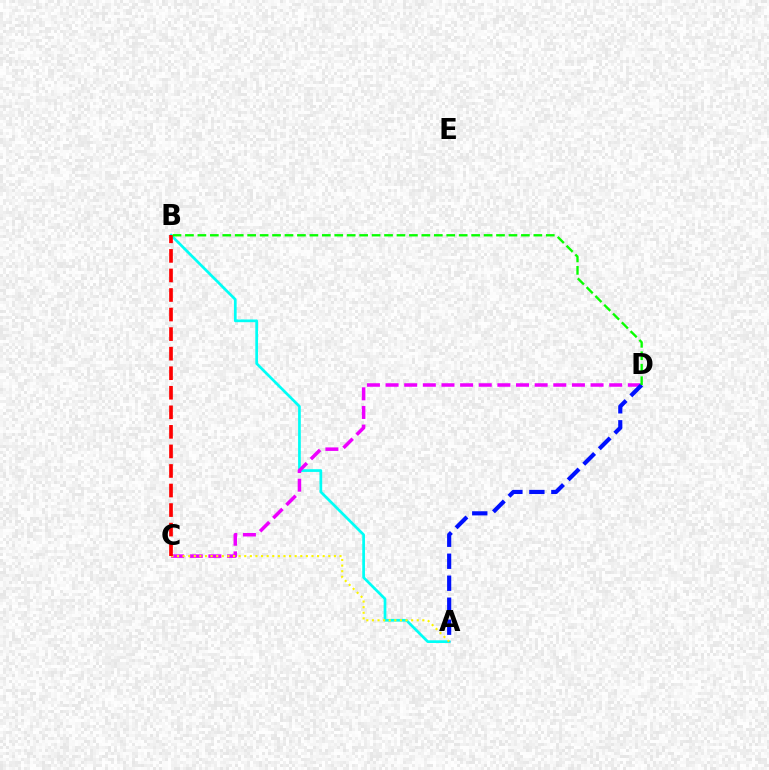{('A', 'B'): [{'color': '#00fff6', 'line_style': 'solid', 'thickness': 1.95}], ('C', 'D'): [{'color': '#ee00ff', 'line_style': 'dashed', 'thickness': 2.53}], ('A', 'C'): [{'color': '#fcf500', 'line_style': 'dotted', 'thickness': 1.52}], ('B', 'C'): [{'color': '#ff0000', 'line_style': 'dashed', 'thickness': 2.66}], ('A', 'D'): [{'color': '#0010ff', 'line_style': 'dashed', 'thickness': 2.99}], ('B', 'D'): [{'color': '#08ff00', 'line_style': 'dashed', 'thickness': 1.69}]}